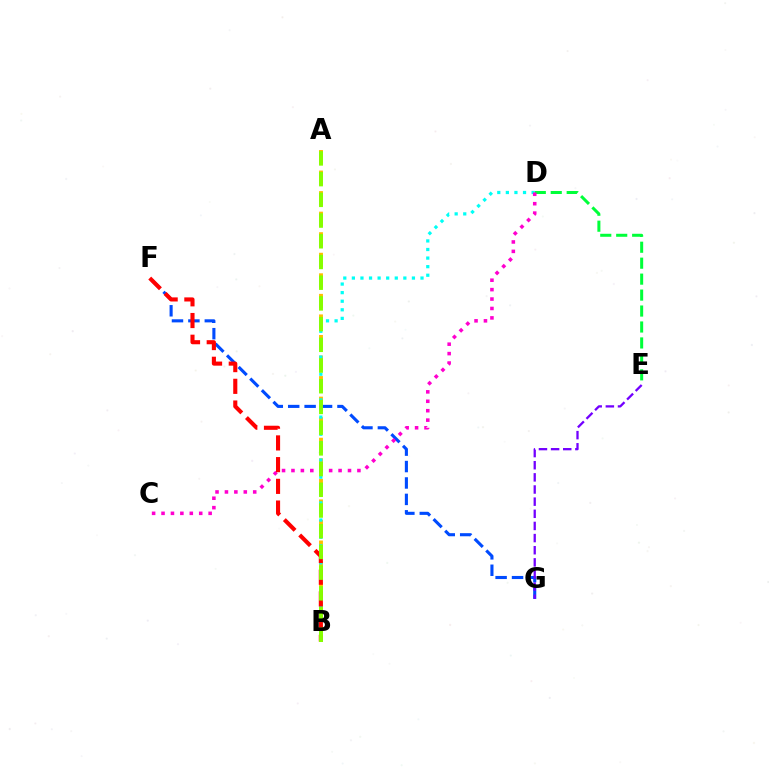{('A', 'B'): [{'color': '#ffbd00', 'line_style': 'dashed', 'thickness': 2.79}, {'color': '#84ff00', 'line_style': 'dashed', 'thickness': 2.81}], ('F', 'G'): [{'color': '#004bff', 'line_style': 'dashed', 'thickness': 2.23}], ('B', 'D'): [{'color': '#00fff6', 'line_style': 'dotted', 'thickness': 2.33}], ('D', 'E'): [{'color': '#00ff39', 'line_style': 'dashed', 'thickness': 2.17}], ('C', 'D'): [{'color': '#ff00cf', 'line_style': 'dotted', 'thickness': 2.56}], ('B', 'F'): [{'color': '#ff0000', 'line_style': 'dashed', 'thickness': 2.95}], ('E', 'G'): [{'color': '#7200ff', 'line_style': 'dashed', 'thickness': 1.65}]}